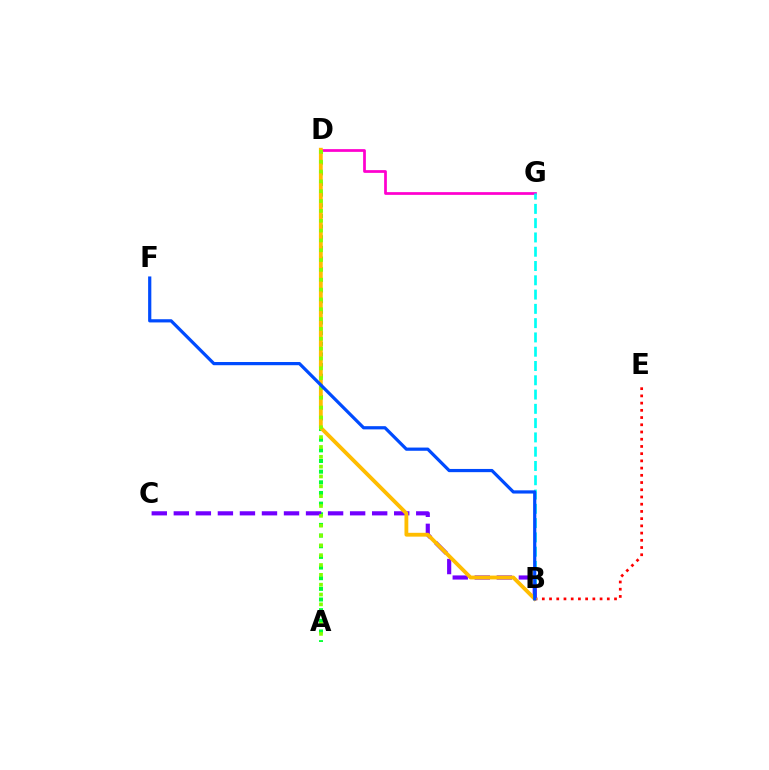{('D', 'G'): [{'color': '#ff00cf', 'line_style': 'solid', 'thickness': 1.98}], ('B', 'G'): [{'color': '#00fff6', 'line_style': 'dashed', 'thickness': 1.94}], ('B', 'E'): [{'color': '#ff0000', 'line_style': 'dotted', 'thickness': 1.96}], ('A', 'D'): [{'color': '#00ff39', 'line_style': 'dotted', 'thickness': 2.89}, {'color': '#84ff00', 'line_style': 'dotted', 'thickness': 2.67}], ('B', 'C'): [{'color': '#7200ff', 'line_style': 'dashed', 'thickness': 2.99}], ('B', 'D'): [{'color': '#ffbd00', 'line_style': 'solid', 'thickness': 2.76}], ('B', 'F'): [{'color': '#004bff', 'line_style': 'solid', 'thickness': 2.31}]}